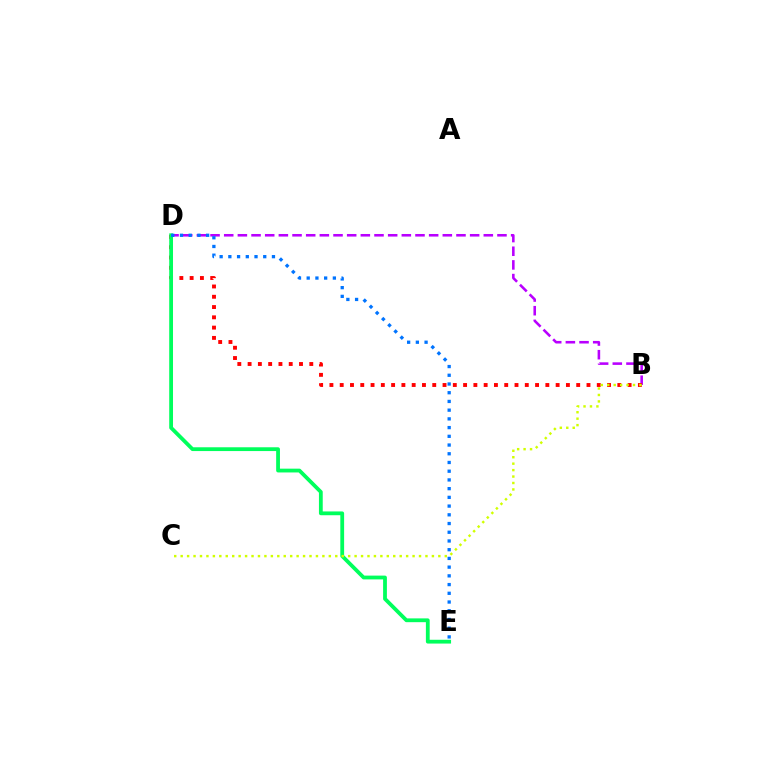{('B', 'D'): [{'color': '#b900ff', 'line_style': 'dashed', 'thickness': 1.86}, {'color': '#ff0000', 'line_style': 'dotted', 'thickness': 2.79}], ('D', 'E'): [{'color': '#00ff5c', 'line_style': 'solid', 'thickness': 2.73}, {'color': '#0074ff', 'line_style': 'dotted', 'thickness': 2.37}], ('B', 'C'): [{'color': '#d1ff00', 'line_style': 'dotted', 'thickness': 1.75}]}